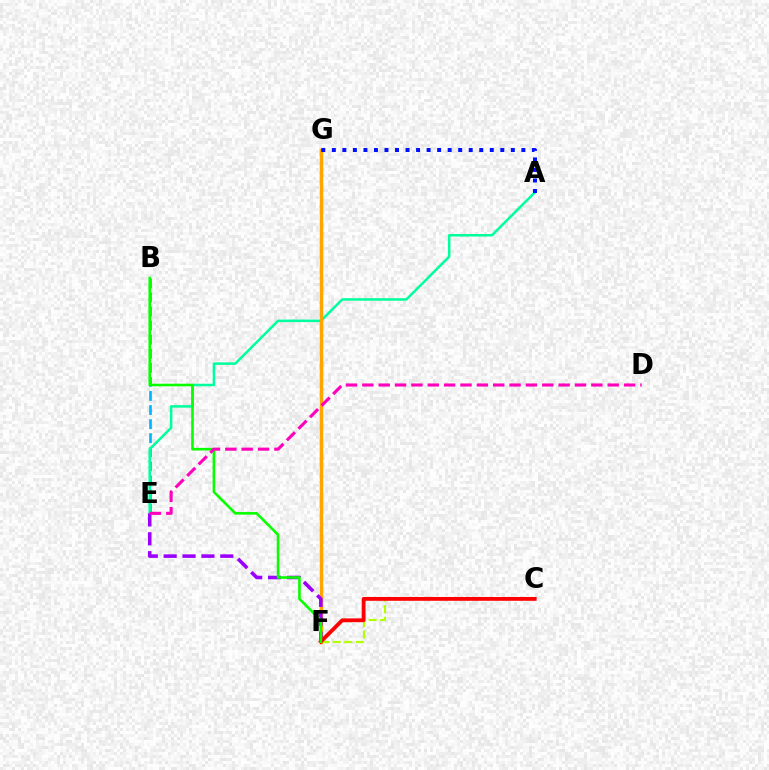{('B', 'E'): [{'color': '#00b5ff', 'line_style': 'dashed', 'thickness': 1.91}], ('A', 'E'): [{'color': '#00ff9d', 'line_style': 'solid', 'thickness': 1.82}], ('F', 'G'): [{'color': '#ffa500', 'line_style': 'solid', 'thickness': 2.51}], ('A', 'G'): [{'color': '#0010ff', 'line_style': 'dotted', 'thickness': 2.86}], ('E', 'F'): [{'color': '#9b00ff', 'line_style': 'dashed', 'thickness': 2.56}], ('C', 'F'): [{'color': '#b3ff00', 'line_style': 'dashed', 'thickness': 1.57}, {'color': '#ff0000', 'line_style': 'solid', 'thickness': 2.74}], ('B', 'F'): [{'color': '#08ff00', 'line_style': 'solid', 'thickness': 1.87}], ('D', 'E'): [{'color': '#ff00bd', 'line_style': 'dashed', 'thickness': 2.22}]}